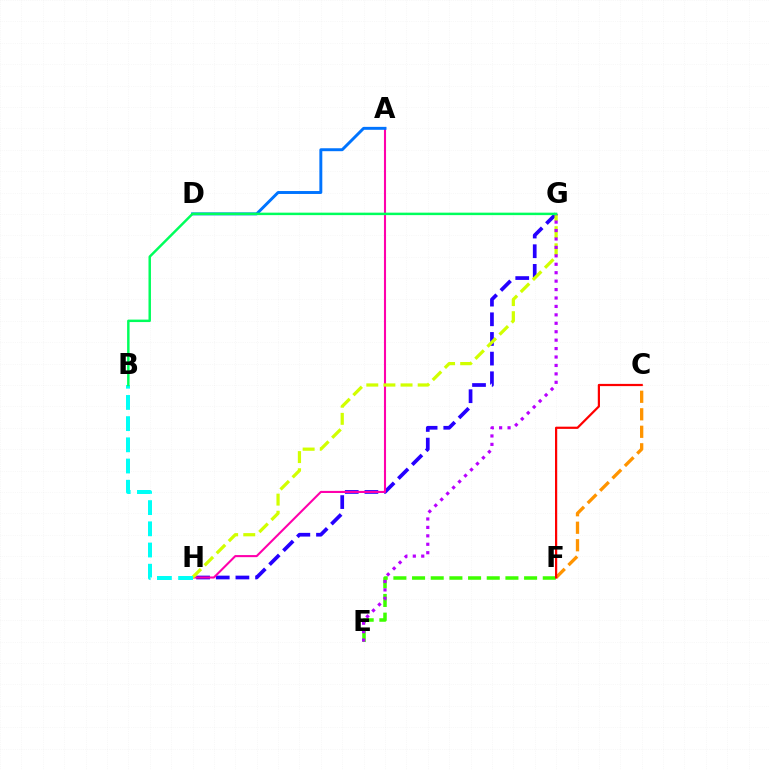{('G', 'H'): [{'color': '#2500ff', 'line_style': 'dashed', 'thickness': 2.67}, {'color': '#d1ff00', 'line_style': 'dashed', 'thickness': 2.33}], ('A', 'H'): [{'color': '#ff00ac', 'line_style': 'solid', 'thickness': 1.51}], ('E', 'F'): [{'color': '#3dff00', 'line_style': 'dashed', 'thickness': 2.54}], ('C', 'F'): [{'color': '#ff9400', 'line_style': 'dashed', 'thickness': 2.38}, {'color': '#ff0000', 'line_style': 'solid', 'thickness': 1.6}], ('A', 'D'): [{'color': '#0074ff', 'line_style': 'solid', 'thickness': 2.11}], ('E', 'G'): [{'color': '#b900ff', 'line_style': 'dotted', 'thickness': 2.29}], ('B', 'H'): [{'color': '#00fff6', 'line_style': 'dashed', 'thickness': 2.88}], ('B', 'G'): [{'color': '#00ff5c', 'line_style': 'solid', 'thickness': 1.78}]}